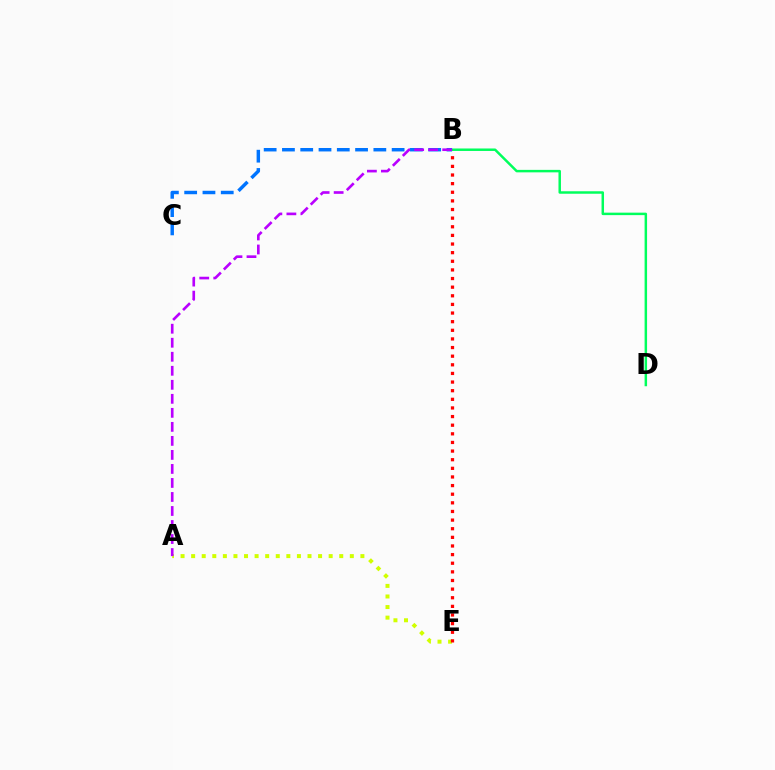{('A', 'E'): [{'color': '#d1ff00', 'line_style': 'dotted', 'thickness': 2.87}], ('B', 'E'): [{'color': '#ff0000', 'line_style': 'dotted', 'thickness': 2.34}], ('B', 'D'): [{'color': '#00ff5c', 'line_style': 'solid', 'thickness': 1.79}], ('B', 'C'): [{'color': '#0074ff', 'line_style': 'dashed', 'thickness': 2.48}], ('A', 'B'): [{'color': '#b900ff', 'line_style': 'dashed', 'thickness': 1.9}]}